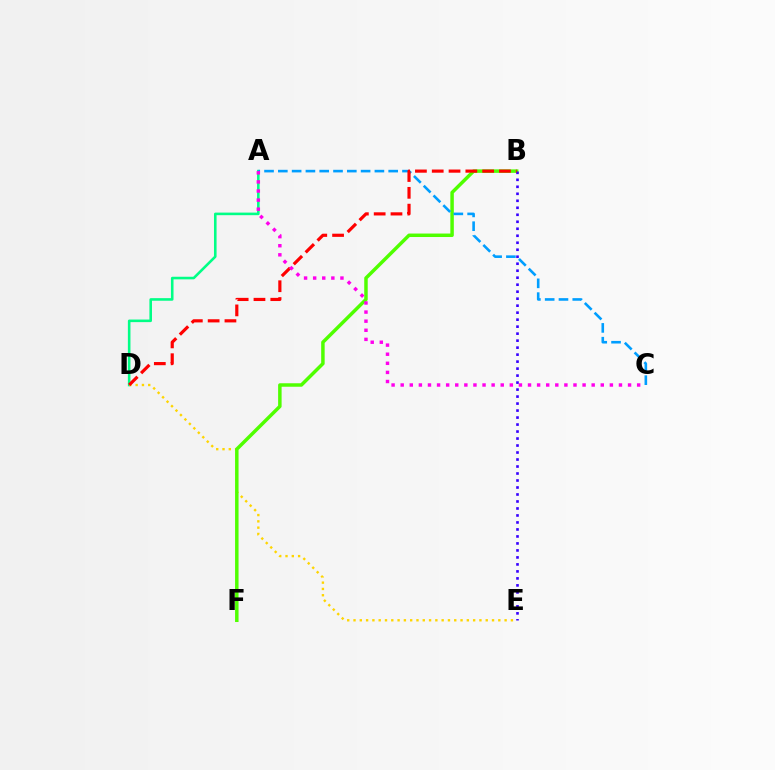{('A', 'D'): [{'color': '#00ff86', 'line_style': 'solid', 'thickness': 1.86}], ('D', 'E'): [{'color': '#ffd500', 'line_style': 'dotted', 'thickness': 1.71}], ('B', 'F'): [{'color': '#4fff00', 'line_style': 'solid', 'thickness': 2.5}], ('A', 'C'): [{'color': '#009eff', 'line_style': 'dashed', 'thickness': 1.87}, {'color': '#ff00ed', 'line_style': 'dotted', 'thickness': 2.47}], ('B', 'E'): [{'color': '#3700ff', 'line_style': 'dotted', 'thickness': 1.9}], ('B', 'D'): [{'color': '#ff0000', 'line_style': 'dashed', 'thickness': 2.28}]}